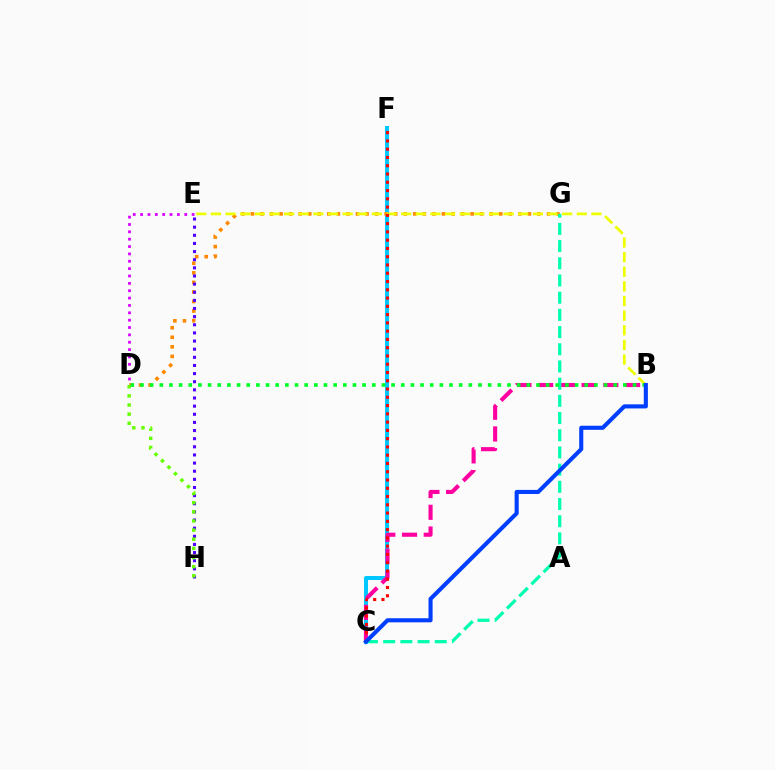{('C', 'F'): [{'color': '#00c7ff', 'line_style': 'solid', 'thickness': 2.9}, {'color': '#ff0000', 'line_style': 'dotted', 'thickness': 2.25}], ('D', 'E'): [{'color': '#d600ff', 'line_style': 'dotted', 'thickness': 2.0}], ('B', 'C'): [{'color': '#ff00a0', 'line_style': 'dashed', 'thickness': 2.95}, {'color': '#003fff', 'line_style': 'solid', 'thickness': 2.95}], ('D', 'G'): [{'color': '#ff8800', 'line_style': 'dotted', 'thickness': 2.6}], ('C', 'G'): [{'color': '#00ffaf', 'line_style': 'dashed', 'thickness': 2.34}], ('B', 'E'): [{'color': '#eeff00', 'line_style': 'dashed', 'thickness': 1.99}], ('E', 'H'): [{'color': '#4f00ff', 'line_style': 'dotted', 'thickness': 2.21}], ('D', 'H'): [{'color': '#66ff00', 'line_style': 'dotted', 'thickness': 2.48}], ('B', 'D'): [{'color': '#00ff27', 'line_style': 'dotted', 'thickness': 2.62}]}